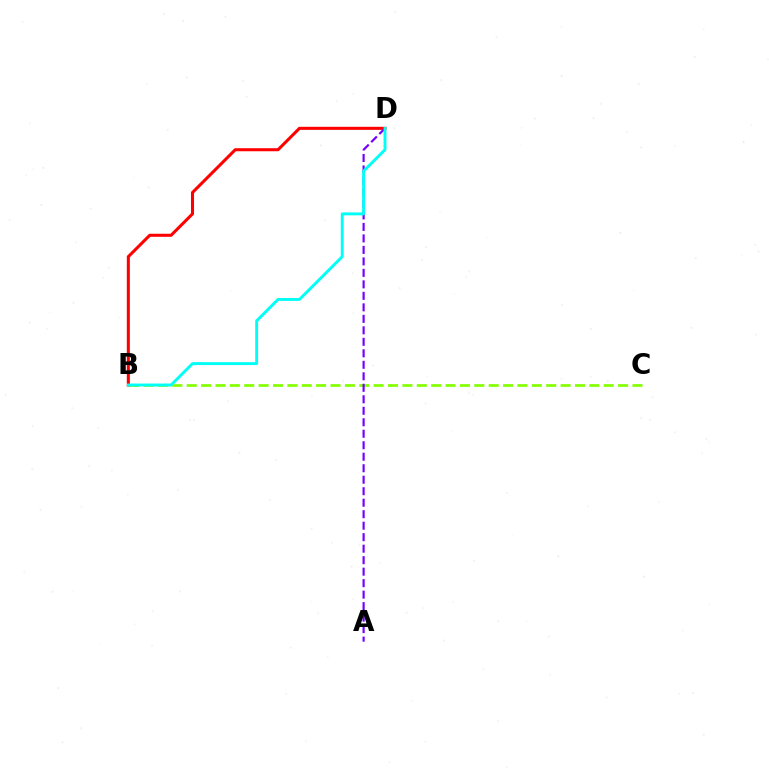{('B', 'C'): [{'color': '#84ff00', 'line_style': 'dashed', 'thickness': 1.95}], ('B', 'D'): [{'color': '#ff0000', 'line_style': 'solid', 'thickness': 2.2}, {'color': '#00fff6', 'line_style': 'solid', 'thickness': 2.1}], ('A', 'D'): [{'color': '#7200ff', 'line_style': 'dashed', 'thickness': 1.56}]}